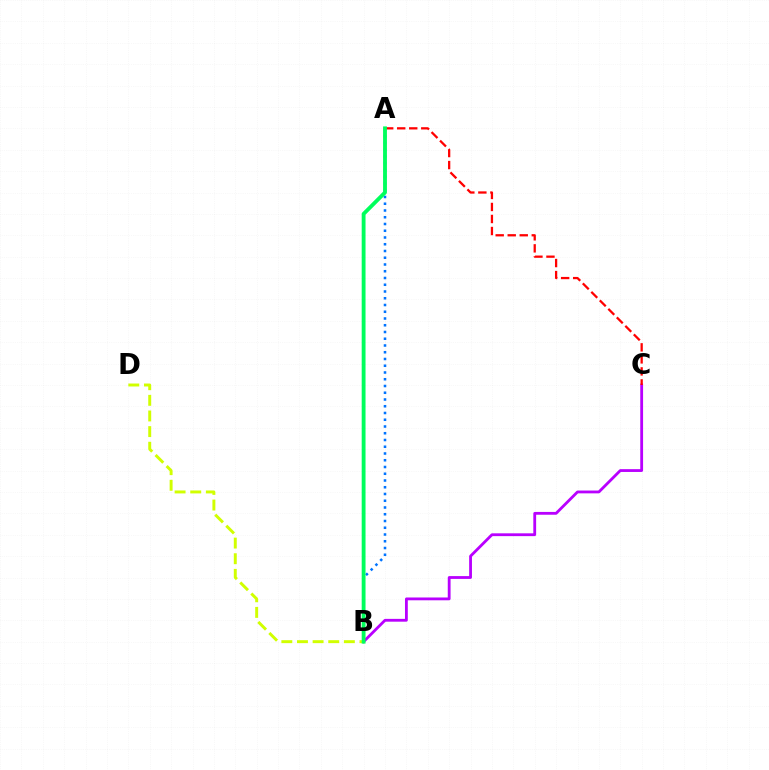{('B', 'C'): [{'color': '#b900ff', 'line_style': 'solid', 'thickness': 2.02}], ('B', 'D'): [{'color': '#d1ff00', 'line_style': 'dashed', 'thickness': 2.12}], ('A', 'B'): [{'color': '#0074ff', 'line_style': 'dotted', 'thickness': 1.83}, {'color': '#00ff5c', 'line_style': 'solid', 'thickness': 2.77}], ('A', 'C'): [{'color': '#ff0000', 'line_style': 'dashed', 'thickness': 1.63}]}